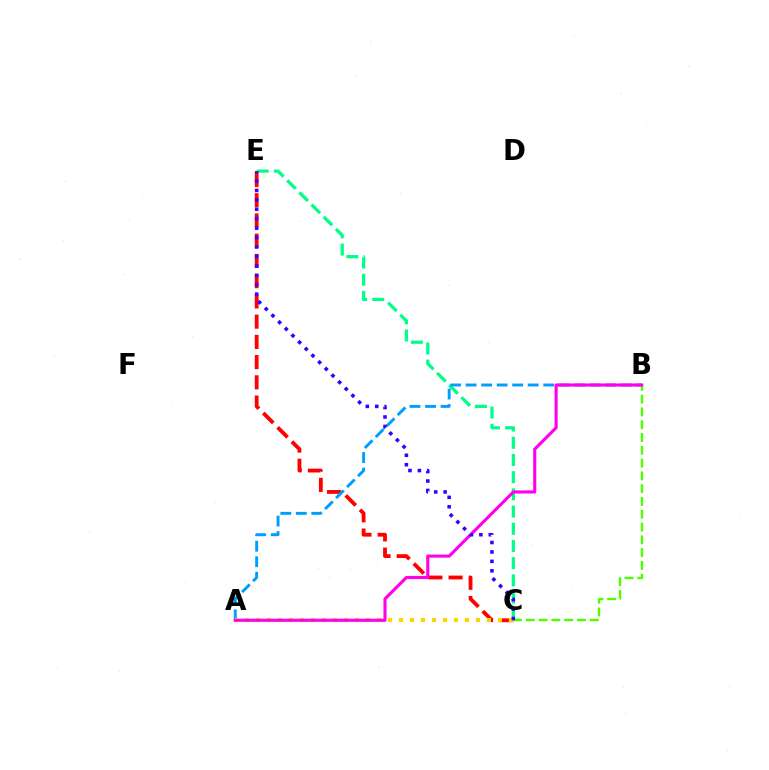{('C', 'E'): [{'color': '#ff0000', 'line_style': 'dashed', 'thickness': 2.75}, {'color': '#00ff86', 'line_style': 'dashed', 'thickness': 2.34}, {'color': '#3700ff', 'line_style': 'dotted', 'thickness': 2.56}], ('A', 'B'): [{'color': '#009eff', 'line_style': 'dashed', 'thickness': 2.11}, {'color': '#ff00ed', 'line_style': 'solid', 'thickness': 2.24}], ('A', 'C'): [{'color': '#ffd500', 'line_style': 'dotted', 'thickness': 2.99}], ('B', 'C'): [{'color': '#4fff00', 'line_style': 'dashed', 'thickness': 1.74}]}